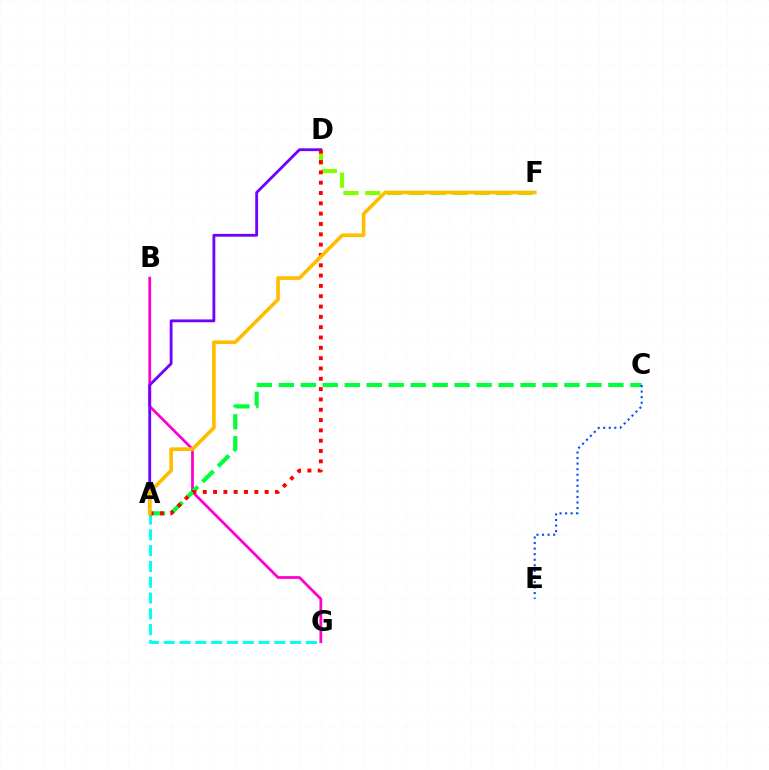{('B', 'G'): [{'color': '#ff00cf', 'line_style': 'solid', 'thickness': 1.99}], ('A', 'D'): [{'color': '#7200ff', 'line_style': 'solid', 'thickness': 2.03}, {'color': '#ff0000', 'line_style': 'dotted', 'thickness': 2.8}], ('D', 'F'): [{'color': '#84ff00', 'line_style': 'dashed', 'thickness': 2.96}], ('A', 'G'): [{'color': '#00fff6', 'line_style': 'dashed', 'thickness': 2.15}], ('A', 'C'): [{'color': '#00ff39', 'line_style': 'dashed', 'thickness': 2.98}], ('C', 'E'): [{'color': '#004bff', 'line_style': 'dotted', 'thickness': 1.51}], ('A', 'F'): [{'color': '#ffbd00', 'line_style': 'solid', 'thickness': 2.64}]}